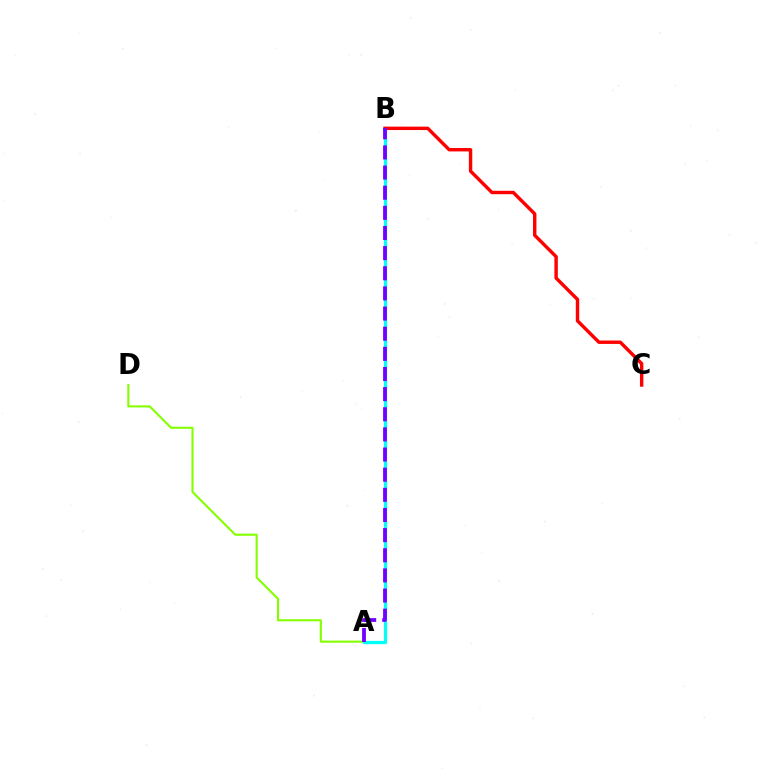{('A', 'D'): [{'color': '#84ff00', 'line_style': 'solid', 'thickness': 1.52}], ('A', 'B'): [{'color': '#00fff6', 'line_style': 'solid', 'thickness': 2.33}, {'color': '#7200ff', 'line_style': 'dashed', 'thickness': 2.74}], ('B', 'C'): [{'color': '#ff0000', 'line_style': 'solid', 'thickness': 2.46}]}